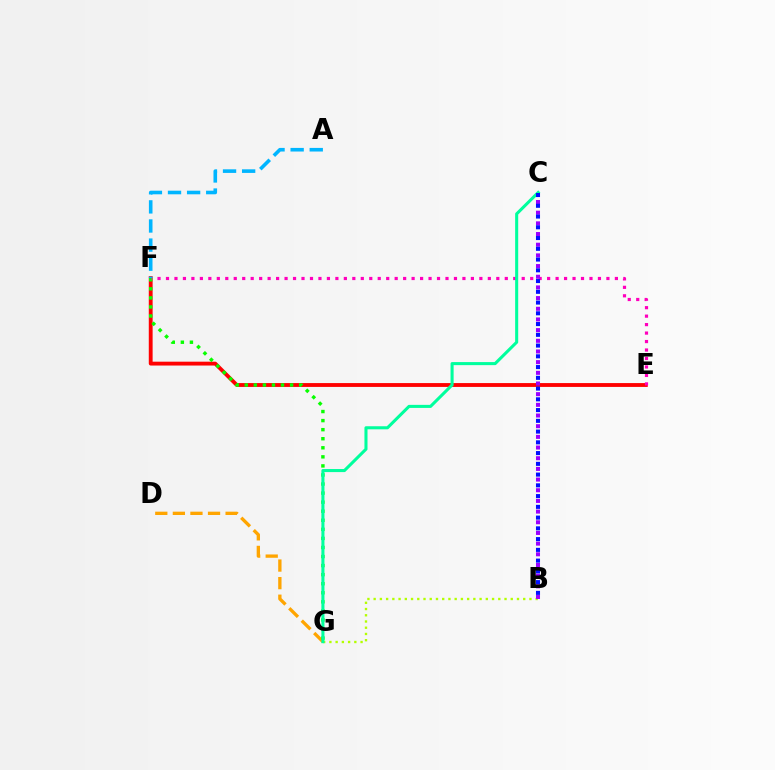{('E', 'F'): [{'color': '#ff0000', 'line_style': 'solid', 'thickness': 2.77}, {'color': '#ff00bd', 'line_style': 'dotted', 'thickness': 2.3}], ('D', 'G'): [{'color': '#ffa500', 'line_style': 'dashed', 'thickness': 2.39}], ('F', 'G'): [{'color': '#08ff00', 'line_style': 'dotted', 'thickness': 2.46}], ('B', 'G'): [{'color': '#b3ff00', 'line_style': 'dotted', 'thickness': 1.69}], ('C', 'G'): [{'color': '#00ff9d', 'line_style': 'solid', 'thickness': 2.2}], ('B', 'C'): [{'color': '#9b00ff', 'line_style': 'dotted', 'thickness': 2.9}, {'color': '#0010ff', 'line_style': 'dotted', 'thickness': 2.92}], ('A', 'F'): [{'color': '#00b5ff', 'line_style': 'dashed', 'thickness': 2.6}]}